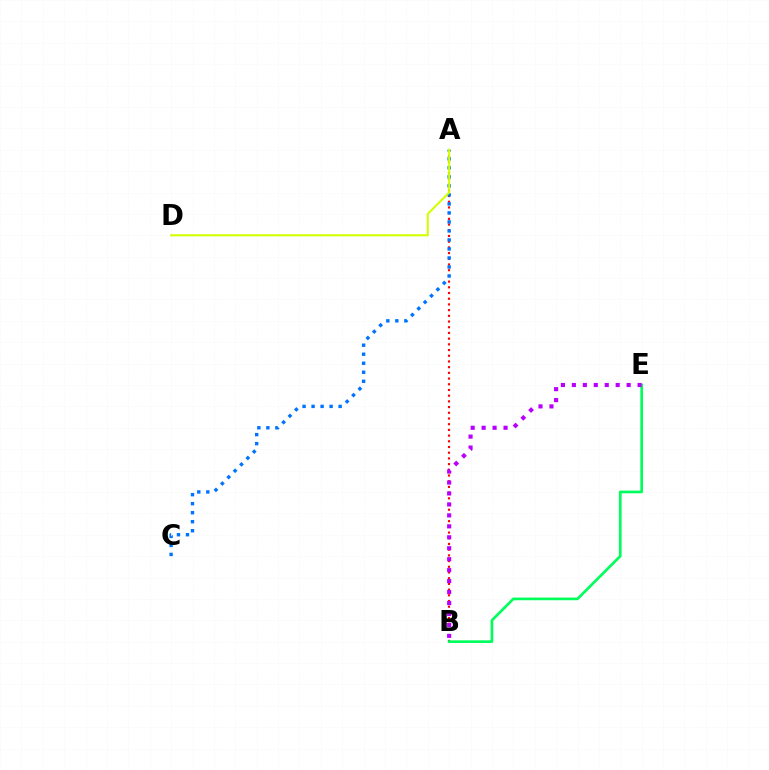{('A', 'B'): [{'color': '#ff0000', 'line_style': 'dotted', 'thickness': 1.55}], ('B', 'E'): [{'color': '#00ff5c', 'line_style': 'solid', 'thickness': 1.93}, {'color': '#b900ff', 'line_style': 'dotted', 'thickness': 2.98}], ('A', 'C'): [{'color': '#0074ff', 'line_style': 'dotted', 'thickness': 2.45}], ('A', 'D'): [{'color': '#d1ff00', 'line_style': 'solid', 'thickness': 1.5}]}